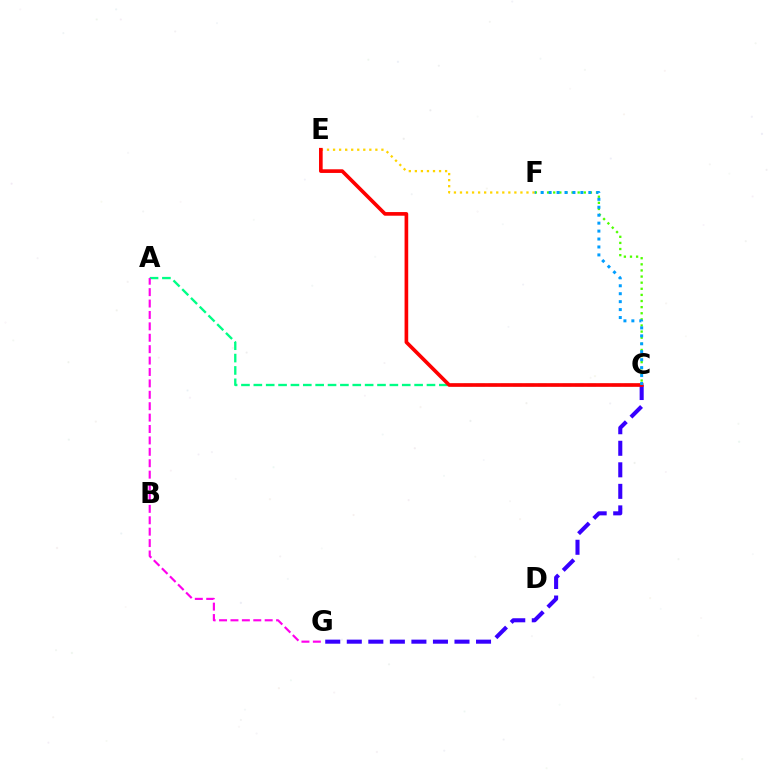{('C', 'G'): [{'color': '#3700ff', 'line_style': 'dashed', 'thickness': 2.93}], ('E', 'F'): [{'color': '#ffd500', 'line_style': 'dotted', 'thickness': 1.64}], ('C', 'F'): [{'color': '#4fff00', 'line_style': 'dotted', 'thickness': 1.66}, {'color': '#009eff', 'line_style': 'dotted', 'thickness': 2.16}], ('A', 'C'): [{'color': '#00ff86', 'line_style': 'dashed', 'thickness': 1.68}], ('C', 'E'): [{'color': '#ff0000', 'line_style': 'solid', 'thickness': 2.63}], ('A', 'G'): [{'color': '#ff00ed', 'line_style': 'dashed', 'thickness': 1.55}]}